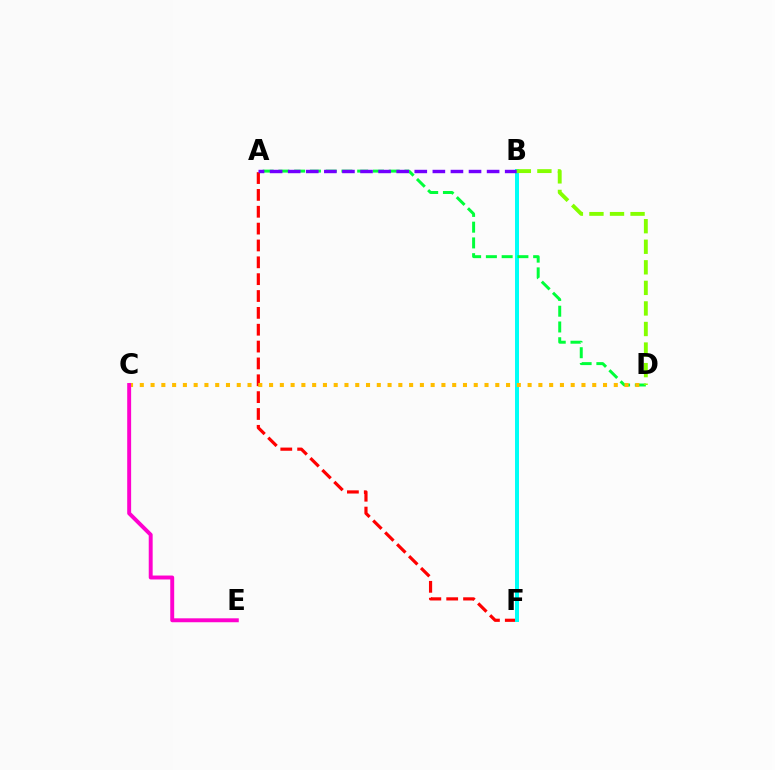{('A', 'F'): [{'color': '#ff0000', 'line_style': 'dashed', 'thickness': 2.29}], ('B', 'F'): [{'color': '#004bff', 'line_style': 'dotted', 'thickness': 2.13}, {'color': '#00fff6', 'line_style': 'solid', 'thickness': 2.88}], ('A', 'D'): [{'color': '#00ff39', 'line_style': 'dashed', 'thickness': 2.14}], ('C', 'D'): [{'color': '#ffbd00', 'line_style': 'dotted', 'thickness': 2.93}], ('C', 'E'): [{'color': '#ff00cf', 'line_style': 'solid', 'thickness': 2.83}], ('A', 'B'): [{'color': '#7200ff', 'line_style': 'dashed', 'thickness': 2.46}], ('B', 'D'): [{'color': '#84ff00', 'line_style': 'dashed', 'thickness': 2.79}]}